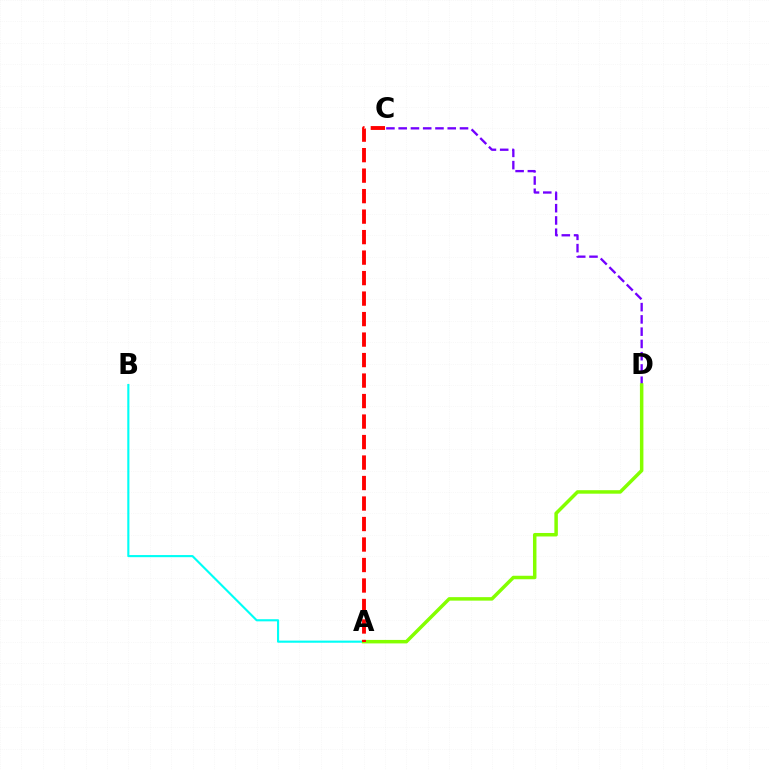{('C', 'D'): [{'color': '#7200ff', 'line_style': 'dashed', 'thickness': 1.67}], ('A', 'B'): [{'color': '#00fff6', 'line_style': 'solid', 'thickness': 1.53}], ('A', 'D'): [{'color': '#84ff00', 'line_style': 'solid', 'thickness': 2.51}], ('A', 'C'): [{'color': '#ff0000', 'line_style': 'dashed', 'thickness': 2.78}]}